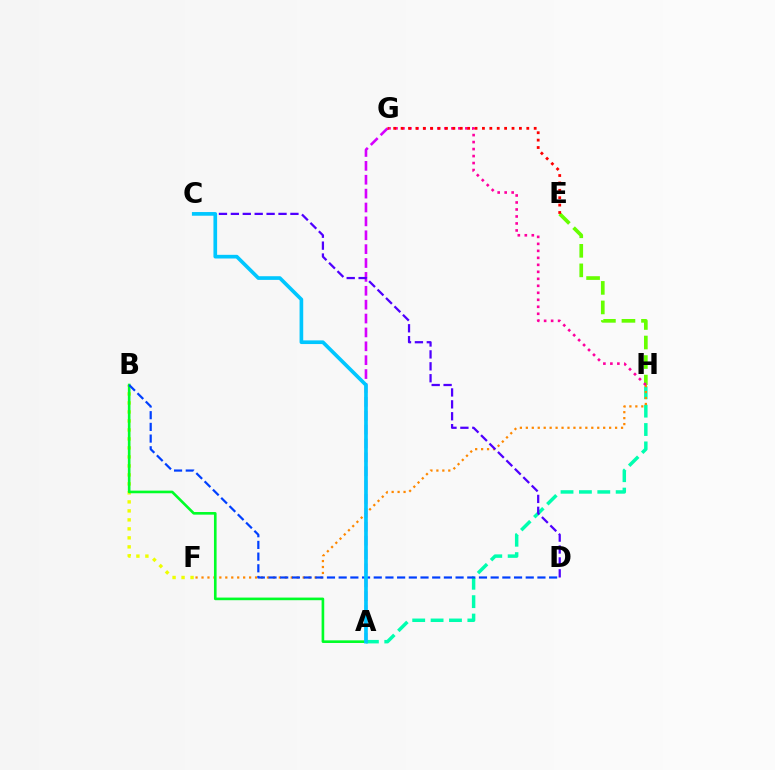{('E', 'H'): [{'color': '#66ff00', 'line_style': 'dashed', 'thickness': 2.65}], ('A', 'H'): [{'color': '#00ffaf', 'line_style': 'dashed', 'thickness': 2.5}], ('F', 'H'): [{'color': '#ff8800', 'line_style': 'dotted', 'thickness': 1.62}], ('A', 'G'): [{'color': '#d600ff', 'line_style': 'dashed', 'thickness': 1.89}], ('C', 'D'): [{'color': '#4f00ff', 'line_style': 'dashed', 'thickness': 1.62}], ('B', 'F'): [{'color': '#eeff00', 'line_style': 'dotted', 'thickness': 2.44}], ('A', 'B'): [{'color': '#00ff27', 'line_style': 'solid', 'thickness': 1.89}], ('B', 'D'): [{'color': '#003fff', 'line_style': 'dashed', 'thickness': 1.59}], ('A', 'C'): [{'color': '#00c7ff', 'line_style': 'solid', 'thickness': 2.64}], ('G', 'H'): [{'color': '#ff00a0', 'line_style': 'dotted', 'thickness': 1.9}], ('E', 'G'): [{'color': '#ff0000', 'line_style': 'dotted', 'thickness': 2.01}]}